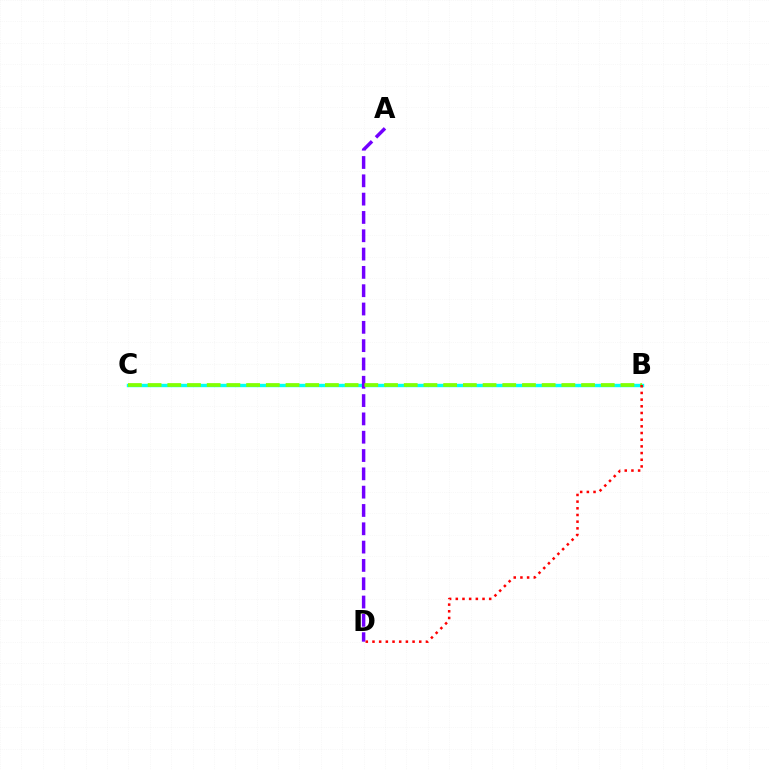{('B', 'C'): [{'color': '#00fff6', 'line_style': 'solid', 'thickness': 2.45}, {'color': '#84ff00', 'line_style': 'dashed', 'thickness': 2.68}], ('A', 'D'): [{'color': '#7200ff', 'line_style': 'dashed', 'thickness': 2.49}], ('B', 'D'): [{'color': '#ff0000', 'line_style': 'dotted', 'thickness': 1.82}]}